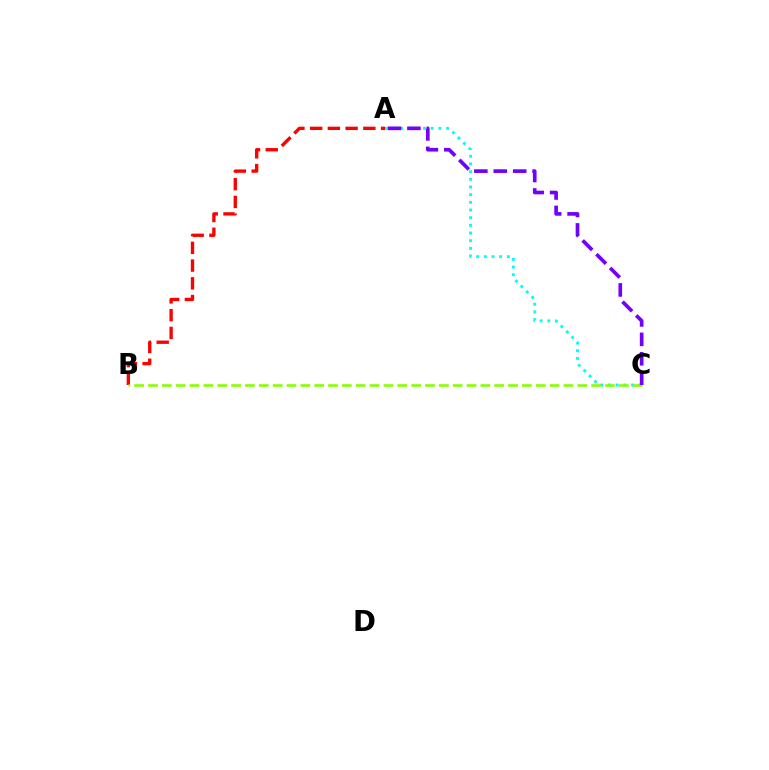{('A', 'C'): [{'color': '#00fff6', 'line_style': 'dotted', 'thickness': 2.09}, {'color': '#7200ff', 'line_style': 'dashed', 'thickness': 2.64}], ('A', 'B'): [{'color': '#ff0000', 'line_style': 'dashed', 'thickness': 2.41}], ('B', 'C'): [{'color': '#84ff00', 'line_style': 'dashed', 'thickness': 1.88}]}